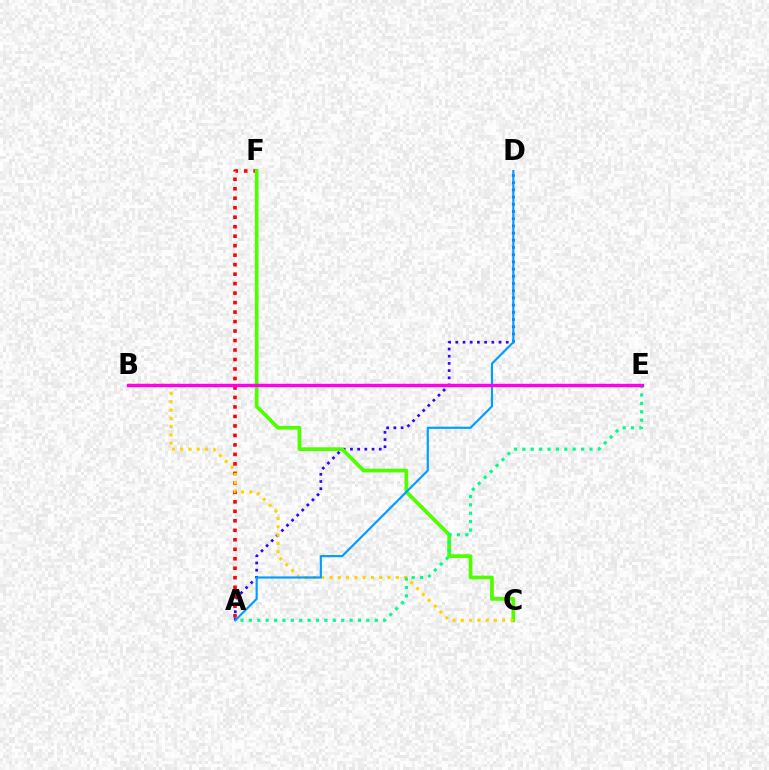{('A', 'D'): [{'color': '#3700ff', 'line_style': 'dotted', 'thickness': 1.96}, {'color': '#009eff', 'line_style': 'solid', 'thickness': 1.56}], ('A', 'F'): [{'color': '#ff0000', 'line_style': 'dotted', 'thickness': 2.58}], ('C', 'F'): [{'color': '#4fff00', 'line_style': 'solid', 'thickness': 2.68}], ('B', 'C'): [{'color': '#ffd500', 'line_style': 'dotted', 'thickness': 2.25}], ('A', 'E'): [{'color': '#00ff86', 'line_style': 'dotted', 'thickness': 2.28}], ('B', 'E'): [{'color': '#ff00ed', 'line_style': 'solid', 'thickness': 2.43}]}